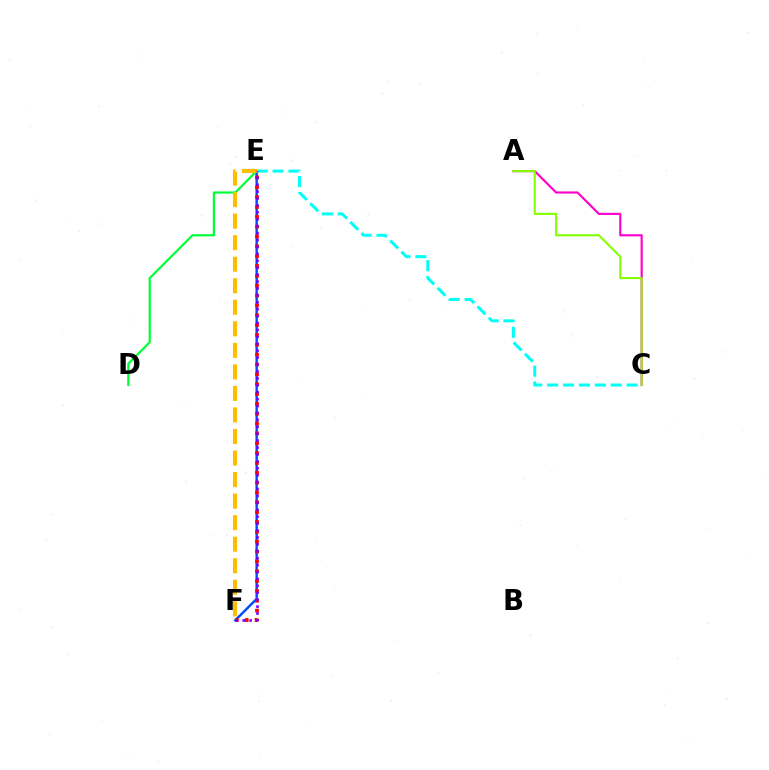{('D', 'E'): [{'color': '#00ff39', 'line_style': 'solid', 'thickness': 1.59}], ('E', 'F'): [{'color': '#004bff', 'line_style': 'solid', 'thickness': 1.75}, {'color': '#ff0000', 'line_style': 'dotted', 'thickness': 2.68}, {'color': '#ffbd00', 'line_style': 'dashed', 'thickness': 2.93}, {'color': '#7200ff', 'line_style': 'dotted', 'thickness': 1.88}], ('A', 'C'): [{'color': '#ff00cf', 'line_style': 'solid', 'thickness': 1.55}, {'color': '#84ff00', 'line_style': 'solid', 'thickness': 1.52}], ('C', 'E'): [{'color': '#00fff6', 'line_style': 'dashed', 'thickness': 2.16}]}